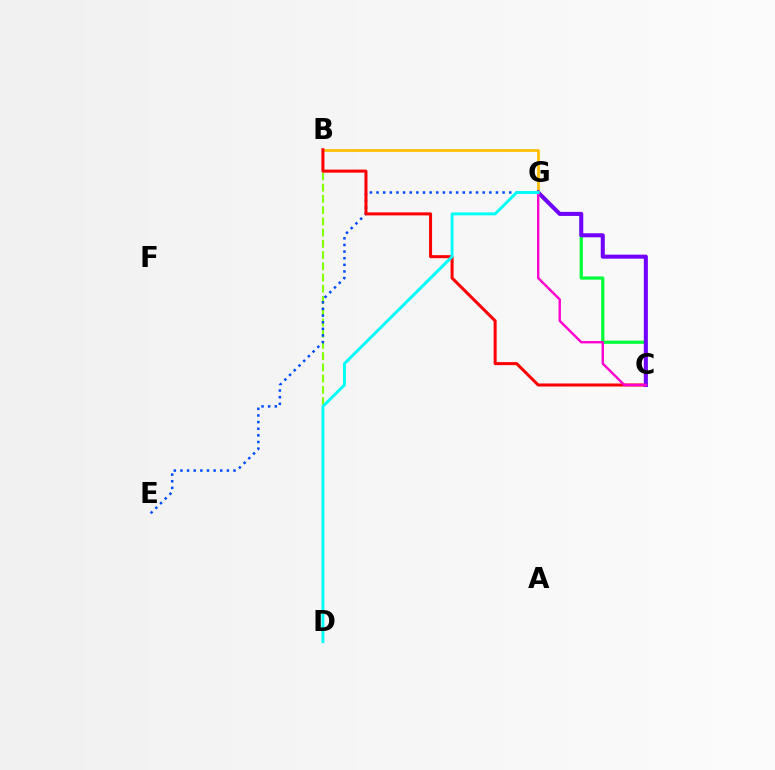{('C', 'G'): [{'color': '#00ff39', 'line_style': 'solid', 'thickness': 2.32}, {'color': '#7200ff', 'line_style': 'solid', 'thickness': 2.91}, {'color': '#ff00cf', 'line_style': 'solid', 'thickness': 1.73}], ('B', 'D'): [{'color': '#84ff00', 'line_style': 'dashed', 'thickness': 1.53}], ('B', 'G'): [{'color': '#ffbd00', 'line_style': 'solid', 'thickness': 1.94}], ('E', 'G'): [{'color': '#004bff', 'line_style': 'dotted', 'thickness': 1.8}], ('B', 'C'): [{'color': '#ff0000', 'line_style': 'solid', 'thickness': 2.18}], ('D', 'G'): [{'color': '#00fff6', 'line_style': 'solid', 'thickness': 2.1}]}